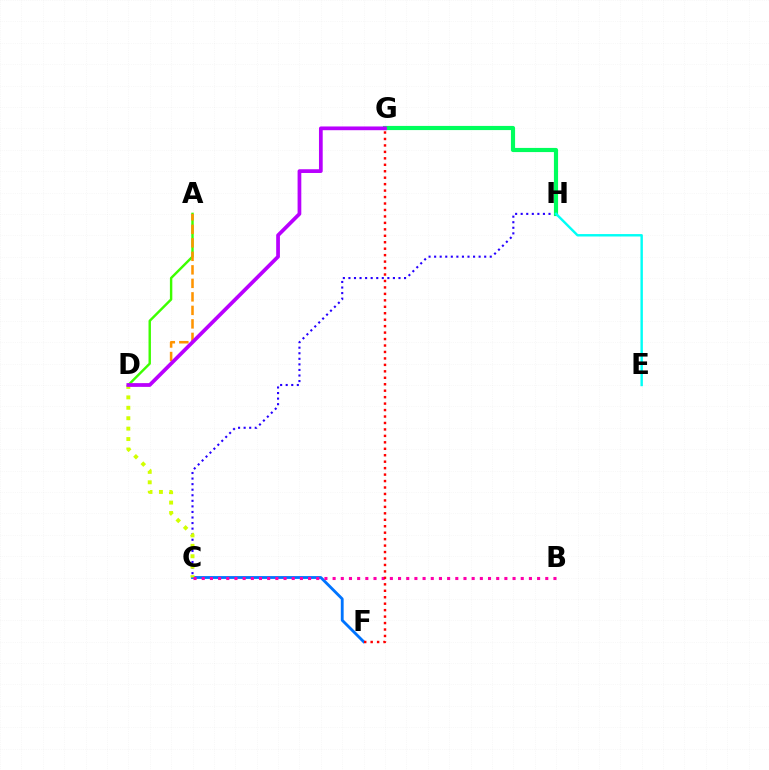{('A', 'D'): [{'color': '#3dff00', 'line_style': 'solid', 'thickness': 1.74}, {'color': '#ff9400', 'line_style': 'dashed', 'thickness': 1.83}], ('C', 'H'): [{'color': '#2500ff', 'line_style': 'dotted', 'thickness': 1.51}], ('G', 'H'): [{'color': '#00ff5c', 'line_style': 'solid', 'thickness': 2.99}], ('C', 'F'): [{'color': '#0074ff', 'line_style': 'solid', 'thickness': 2.04}], ('E', 'H'): [{'color': '#00fff6', 'line_style': 'solid', 'thickness': 1.74}], ('C', 'D'): [{'color': '#d1ff00', 'line_style': 'dotted', 'thickness': 2.83}], ('B', 'C'): [{'color': '#ff00ac', 'line_style': 'dotted', 'thickness': 2.22}], ('F', 'G'): [{'color': '#ff0000', 'line_style': 'dotted', 'thickness': 1.75}], ('D', 'G'): [{'color': '#b900ff', 'line_style': 'solid', 'thickness': 2.68}]}